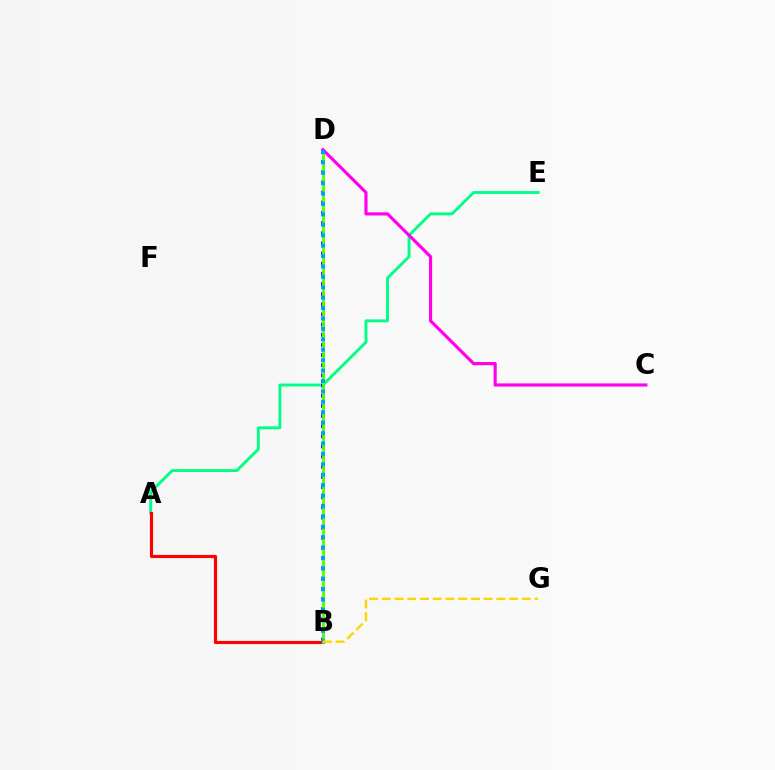{('A', 'E'): [{'color': '#00ff86', 'line_style': 'solid', 'thickness': 2.08}], ('B', 'D'): [{'color': '#3700ff', 'line_style': 'dotted', 'thickness': 2.76}, {'color': '#4fff00', 'line_style': 'solid', 'thickness': 2.06}, {'color': '#009eff', 'line_style': 'dotted', 'thickness': 2.83}], ('A', 'B'): [{'color': '#ff0000', 'line_style': 'solid', 'thickness': 2.26}], ('C', 'D'): [{'color': '#ff00ed', 'line_style': 'solid', 'thickness': 2.28}], ('B', 'G'): [{'color': '#ffd500', 'line_style': 'dashed', 'thickness': 1.73}]}